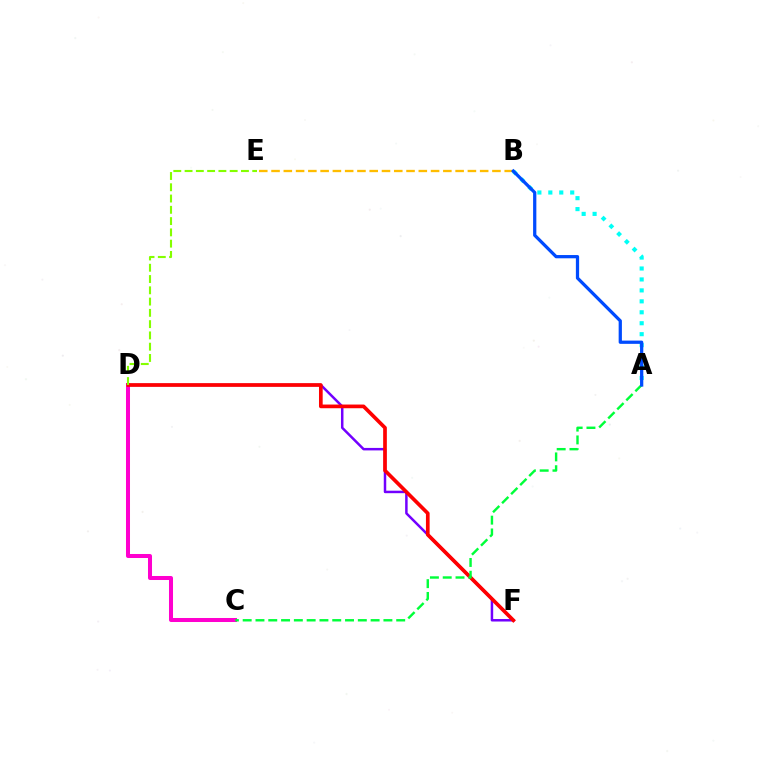{('D', 'F'): [{'color': '#7200ff', 'line_style': 'solid', 'thickness': 1.79}, {'color': '#ff0000', 'line_style': 'solid', 'thickness': 2.66}], ('A', 'B'): [{'color': '#00fff6', 'line_style': 'dotted', 'thickness': 2.97}, {'color': '#004bff', 'line_style': 'solid', 'thickness': 2.34}], ('B', 'E'): [{'color': '#ffbd00', 'line_style': 'dashed', 'thickness': 1.67}], ('C', 'D'): [{'color': '#ff00cf', 'line_style': 'solid', 'thickness': 2.89}], ('A', 'C'): [{'color': '#00ff39', 'line_style': 'dashed', 'thickness': 1.74}], ('D', 'E'): [{'color': '#84ff00', 'line_style': 'dashed', 'thickness': 1.53}]}